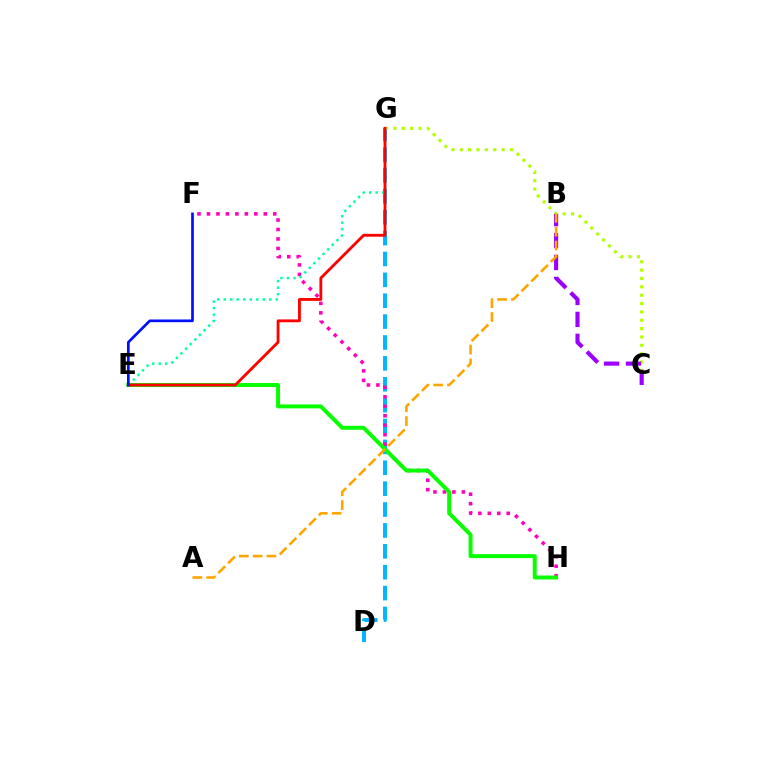{('D', 'G'): [{'color': '#00b5ff', 'line_style': 'dashed', 'thickness': 2.84}], ('C', 'G'): [{'color': '#b3ff00', 'line_style': 'dotted', 'thickness': 2.27}], ('F', 'H'): [{'color': '#ff00bd', 'line_style': 'dotted', 'thickness': 2.57}], ('E', 'H'): [{'color': '#08ff00', 'line_style': 'solid', 'thickness': 2.86}], ('E', 'G'): [{'color': '#00ff9d', 'line_style': 'dotted', 'thickness': 1.77}, {'color': '#ff0000', 'line_style': 'solid', 'thickness': 2.04}], ('B', 'C'): [{'color': '#9b00ff', 'line_style': 'dashed', 'thickness': 2.98}], ('A', 'B'): [{'color': '#ffa500', 'line_style': 'dashed', 'thickness': 1.88}], ('E', 'F'): [{'color': '#0010ff', 'line_style': 'solid', 'thickness': 1.94}]}